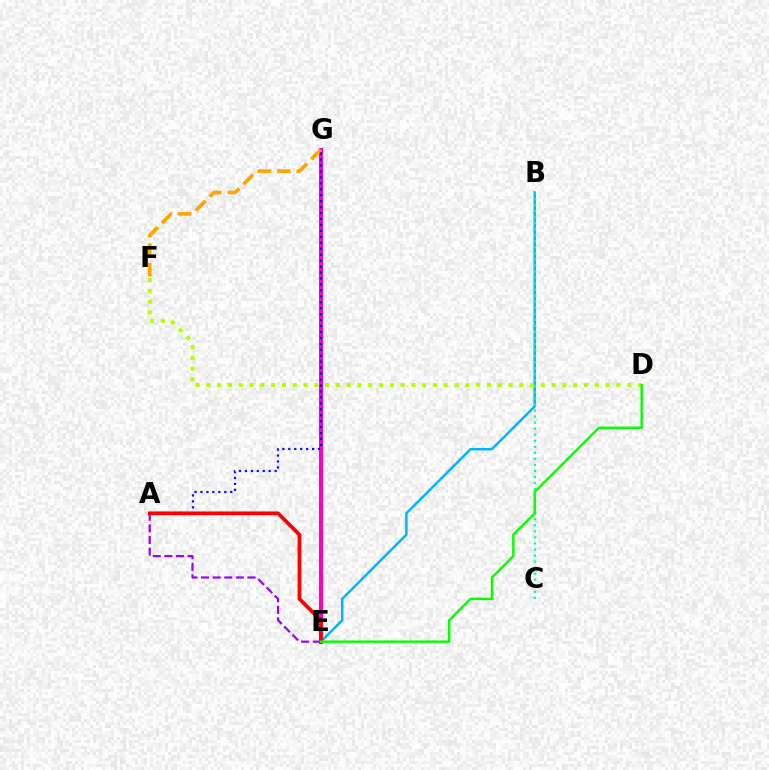{('B', 'E'): [{'color': '#00b5ff', 'line_style': 'solid', 'thickness': 1.79}], ('E', 'G'): [{'color': '#ff00bd', 'line_style': 'solid', 'thickness': 2.94}], ('F', 'G'): [{'color': '#ffa500', 'line_style': 'dashed', 'thickness': 2.65}], ('D', 'F'): [{'color': '#b3ff00', 'line_style': 'dotted', 'thickness': 2.93}], ('A', 'G'): [{'color': '#0010ff', 'line_style': 'dotted', 'thickness': 1.62}], ('B', 'C'): [{'color': '#00ff9d', 'line_style': 'dotted', 'thickness': 1.64}], ('A', 'E'): [{'color': '#9b00ff', 'line_style': 'dashed', 'thickness': 1.58}, {'color': '#ff0000', 'line_style': 'solid', 'thickness': 2.7}], ('D', 'E'): [{'color': '#08ff00', 'line_style': 'solid', 'thickness': 1.75}]}